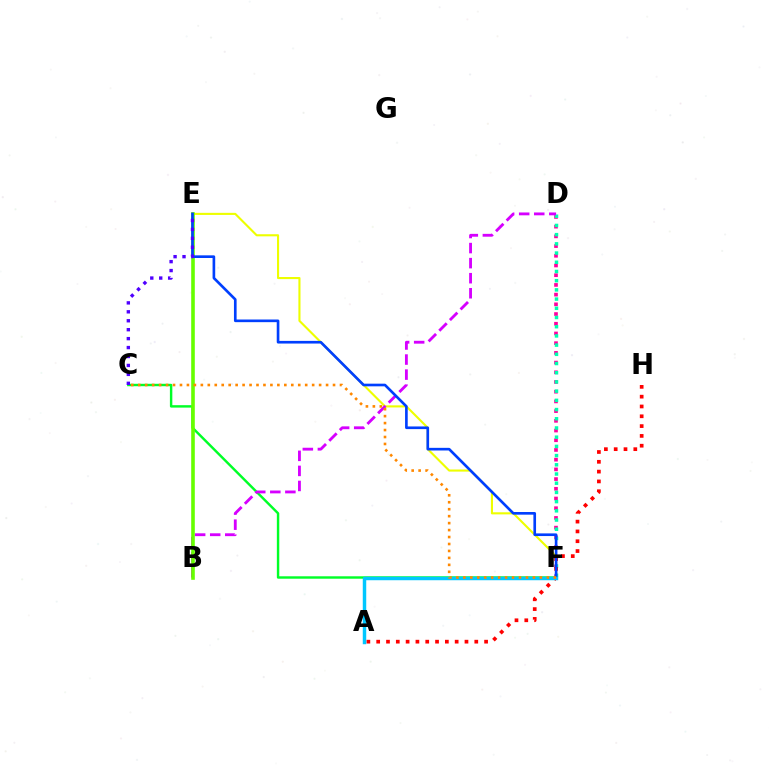{('E', 'F'): [{'color': '#eeff00', 'line_style': 'solid', 'thickness': 1.52}, {'color': '#003fff', 'line_style': 'solid', 'thickness': 1.91}], ('D', 'F'): [{'color': '#ff00a0', 'line_style': 'dotted', 'thickness': 2.64}, {'color': '#00ffaf', 'line_style': 'dotted', 'thickness': 2.5}], ('C', 'F'): [{'color': '#00ff27', 'line_style': 'solid', 'thickness': 1.75}, {'color': '#ff8800', 'line_style': 'dotted', 'thickness': 1.89}], ('B', 'D'): [{'color': '#d600ff', 'line_style': 'dashed', 'thickness': 2.05}], ('A', 'H'): [{'color': '#ff0000', 'line_style': 'dotted', 'thickness': 2.67}], ('B', 'E'): [{'color': '#66ff00', 'line_style': 'solid', 'thickness': 2.6}], ('A', 'F'): [{'color': '#00c7ff', 'line_style': 'solid', 'thickness': 2.49}], ('C', 'E'): [{'color': '#4f00ff', 'line_style': 'dotted', 'thickness': 2.43}]}